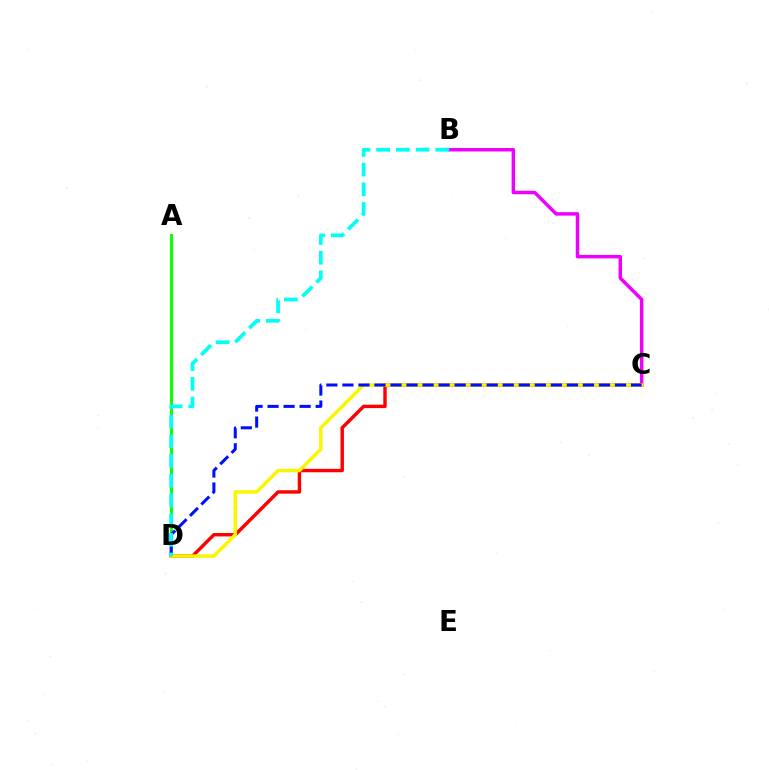{('B', 'C'): [{'color': '#ee00ff', 'line_style': 'solid', 'thickness': 2.5}], ('A', 'D'): [{'color': '#08ff00', 'line_style': 'solid', 'thickness': 2.1}], ('C', 'D'): [{'color': '#ff0000', 'line_style': 'solid', 'thickness': 2.46}, {'color': '#fcf500', 'line_style': 'solid', 'thickness': 2.51}, {'color': '#0010ff', 'line_style': 'dashed', 'thickness': 2.18}], ('B', 'D'): [{'color': '#00fff6', 'line_style': 'dashed', 'thickness': 2.68}]}